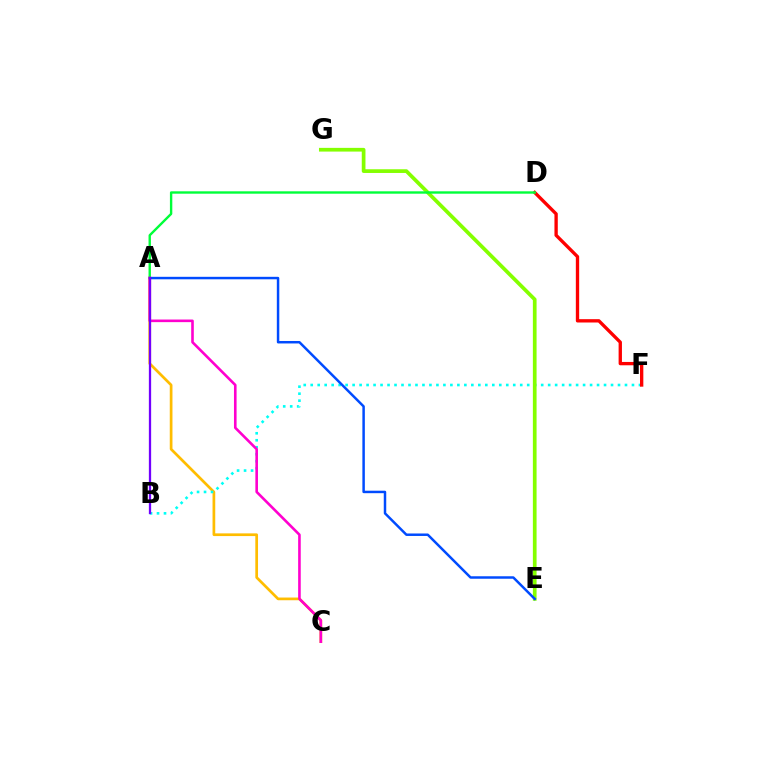{('A', 'C'): [{'color': '#ffbd00', 'line_style': 'solid', 'thickness': 1.95}, {'color': '#ff00cf', 'line_style': 'solid', 'thickness': 1.88}], ('B', 'F'): [{'color': '#00fff6', 'line_style': 'dotted', 'thickness': 1.9}], ('E', 'G'): [{'color': '#84ff00', 'line_style': 'solid', 'thickness': 2.67}], ('D', 'F'): [{'color': '#ff0000', 'line_style': 'solid', 'thickness': 2.4}], ('A', 'E'): [{'color': '#004bff', 'line_style': 'solid', 'thickness': 1.79}], ('A', 'D'): [{'color': '#00ff39', 'line_style': 'solid', 'thickness': 1.72}], ('A', 'B'): [{'color': '#7200ff', 'line_style': 'solid', 'thickness': 1.64}]}